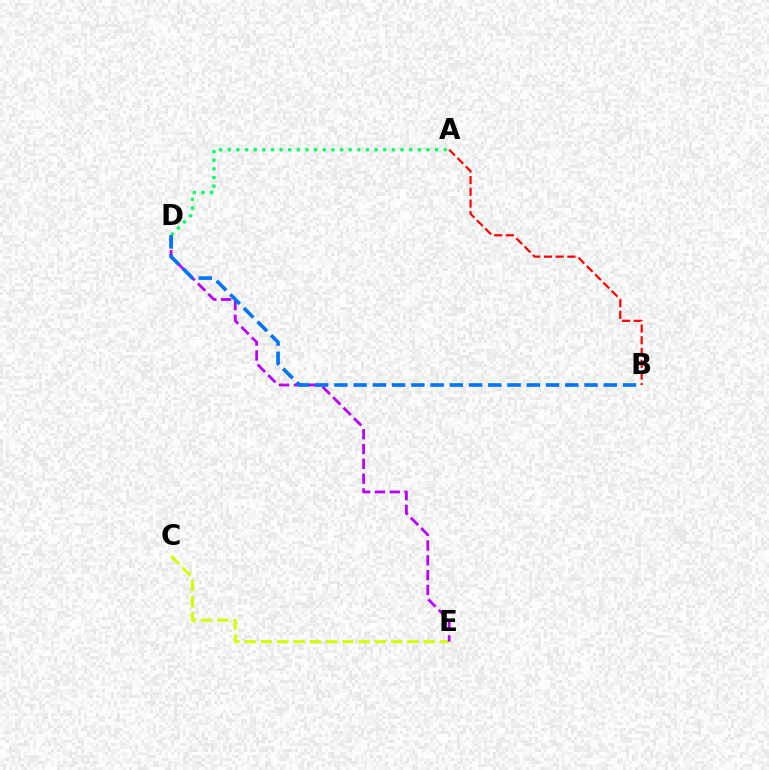{('C', 'E'): [{'color': '#d1ff00', 'line_style': 'dashed', 'thickness': 2.21}], ('D', 'E'): [{'color': '#b900ff', 'line_style': 'dashed', 'thickness': 2.01}], ('A', 'B'): [{'color': '#ff0000', 'line_style': 'dashed', 'thickness': 1.59}], ('A', 'D'): [{'color': '#00ff5c', 'line_style': 'dotted', 'thickness': 2.35}], ('B', 'D'): [{'color': '#0074ff', 'line_style': 'dashed', 'thickness': 2.61}]}